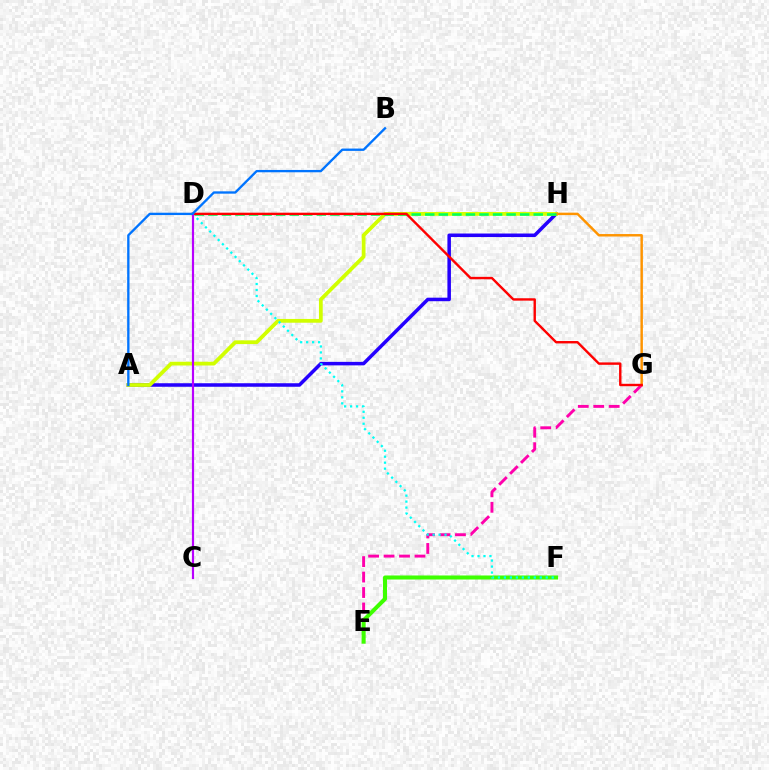{('E', 'G'): [{'color': '#ff00ac', 'line_style': 'dashed', 'thickness': 2.1}], ('E', 'F'): [{'color': '#3dff00', 'line_style': 'solid', 'thickness': 2.91}], ('A', 'H'): [{'color': '#2500ff', 'line_style': 'solid', 'thickness': 2.54}, {'color': '#d1ff00', 'line_style': 'solid', 'thickness': 2.71}], ('D', 'F'): [{'color': '#00fff6', 'line_style': 'dotted', 'thickness': 1.62}], ('G', 'H'): [{'color': '#ff9400', 'line_style': 'solid', 'thickness': 1.77}], ('D', 'H'): [{'color': '#00ff5c', 'line_style': 'dashed', 'thickness': 1.84}], ('D', 'G'): [{'color': '#ff0000', 'line_style': 'solid', 'thickness': 1.73}], ('C', 'D'): [{'color': '#b900ff', 'line_style': 'solid', 'thickness': 1.57}], ('A', 'B'): [{'color': '#0074ff', 'line_style': 'solid', 'thickness': 1.68}]}